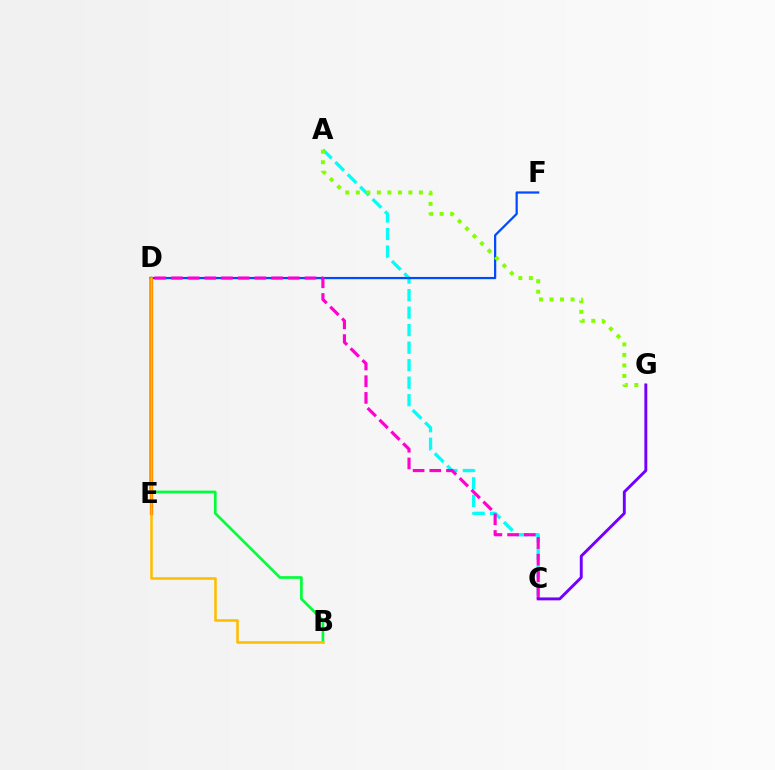{('A', 'C'): [{'color': '#00fff6', 'line_style': 'dashed', 'thickness': 2.38}], ('D', 'F'): [{'color': '#004bff', 'line_style': 'solid', 'thickness': 1.61}], ('B', 'D'): [{'color': '#00ff39', 'line_style': 'solid', 'thickness': 1.93}, {'color': '#ffbd00', 'line_style': 'solid', 'thickness': 1.85}], ('D', 'E'): [{'color': '#ff0000', 'line_style': 'solid', 'thickness': 2.3}], ('A', 'G'): [{'color': '#84ff00', 'line_style': 'dotted', 'thickness': 2.86}], ('C', 'D'): [{'color': '#ff00cf', 'line_style': 'dashed', 'thickness': 2.27}], ('C', 'G'): [{'color': '#7200ff', 'line_style': 'solid', 'thickness': 2.09}]}